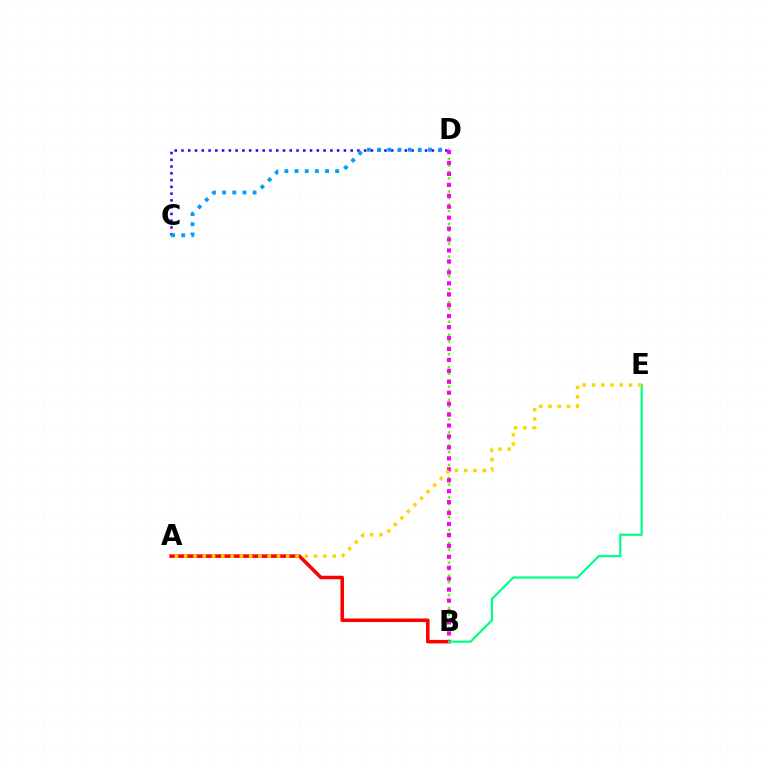{('B', 'D'): [{'color': '#4fff00', 'line_style': 'dotted', 'thickness': 1.77}, {'color': '#ff00ed', 'line_style': 'dotted', 'thickness': 2.97}], ('C', 'D'): [{'color': '#3700ff', 'line_style': 'dotted', 'thickness': 1.84}, {'color': '#009eff', 'line_style': 'dotted', 'thickness': 2.76}], ('A', 'B'): [{'color': '#ff0000', 'line_style': 'solid', 'thickness': 2.55}], ('B', 'E'): [{'color': '#00ff86', 'line_style': 'solid', 'thickness': 1.6}], ('A', 'E'): [{'color': '#ffd500', 'line_style': 'dotted', 'thickness': 2.52}]}